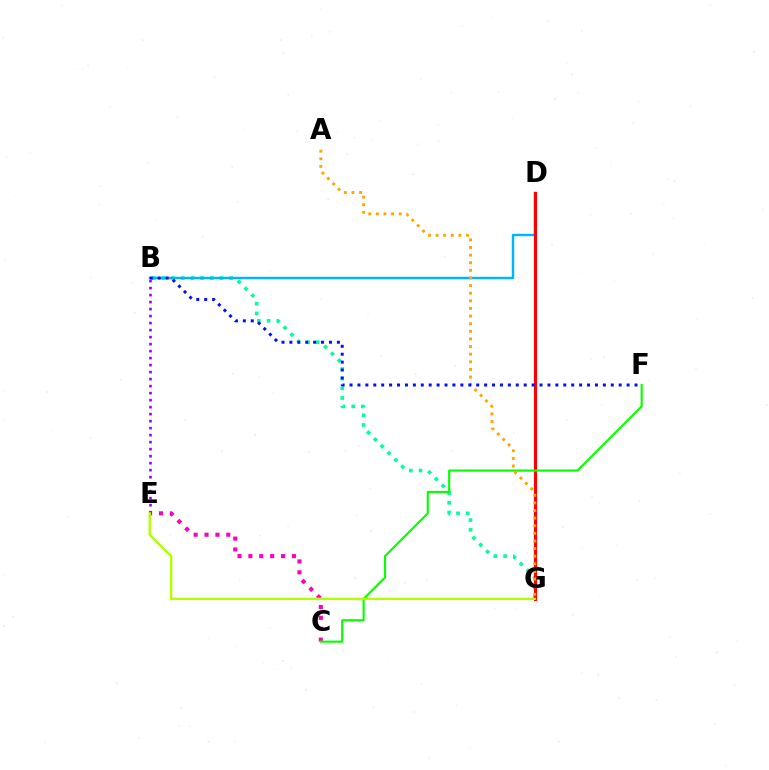{('B', 'G'): [{'color': '#00ff9d', 'line_style': 'dotted', 'thickness': 2.63}], ('C', 'E'): [{'color': '#ff00bd', 'line_style': 'dotted', 'thickness': 2.96}], ('B', 'D'): [{'color': '#00b5ff', 'line_style': 'solid', 'thickness': 1.75}], ('D', 'G'): [{'color': '#ff0000', 'line_style': 'solid', 'thickness': 2.27}], ('C', 'F'): [{'color': '#08ff00', 'line_style': 'solid', 'thickness': 1.55}], ('A', 'G'): [{'color': '#ffa500', 'line_style': 'dotted', 'thickness': 2.07}], ('B', 'F'): [{'color': '#0010ff', 'line_style': 'dotted', 'thickness': 2.15}], ('B', 'E'): [{'color': '#9b00ff', 'line_style': 'dotted', 'thickness': 1.9}], ('E', 'G'): [{'color': '#b3ff00', 'line_style': 'solid', 'thickness': 1.72}]}